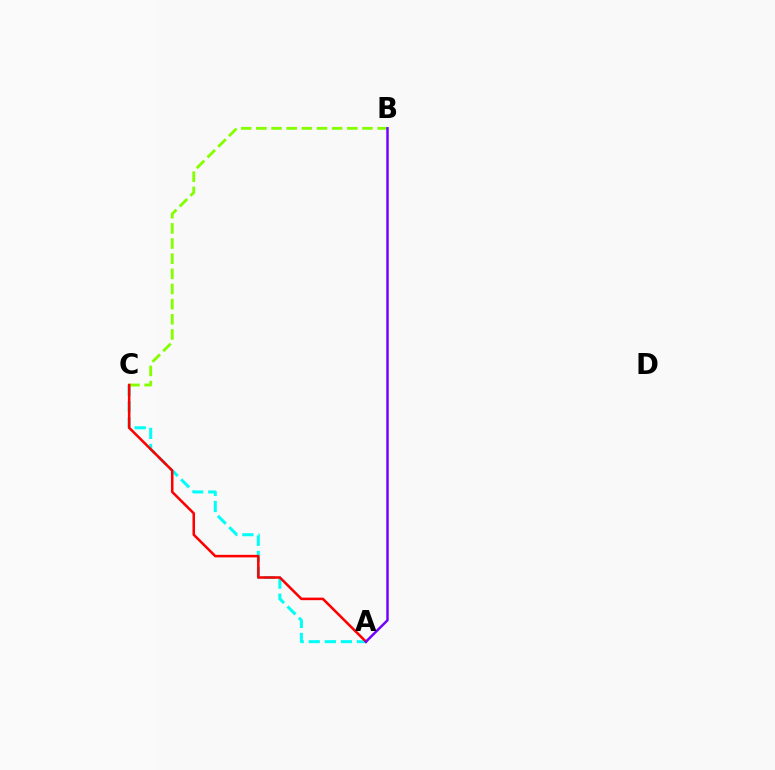{('A', 'C'): [{'color': '#00fff6', 'line_style': 'dashed', 'thickness': 2.18}, {'color': '#ff0000', 'line_style': 'solid', 'thickness': 1.83}], ('B', 'C'): [{'color': '#84ff00', 'line_style': 'dashed', 'thickness': 2.06}], ('A', 'B'): [{'color': '#7200ff', 'line_style': 'solid', 'thickness': 1.78}]}